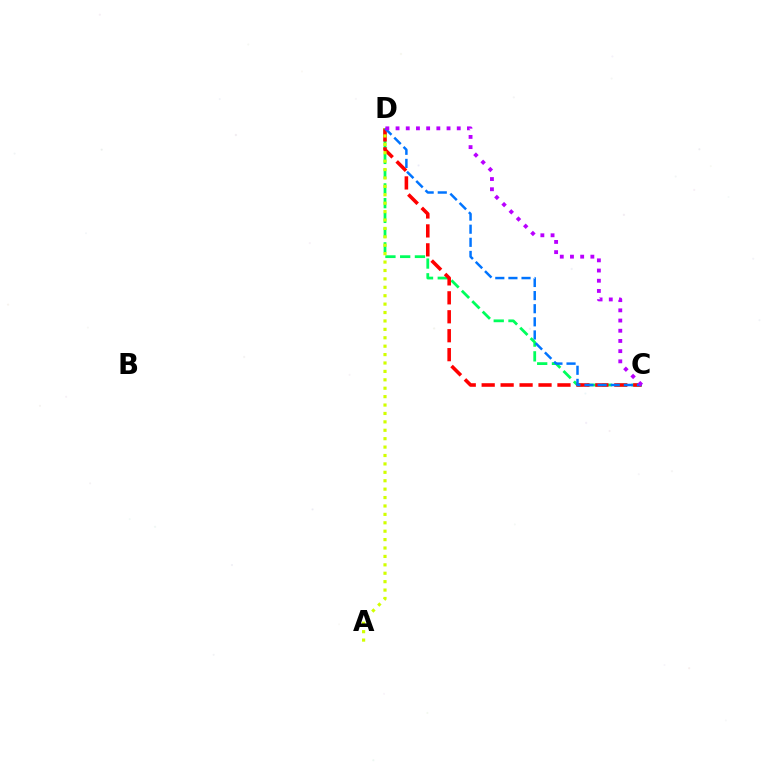{('C', 'D'): [{'color': '#00ff5c', 'line_style': 'dashed', 'thickness': 2.0}, {'color': '#ff0000', 'line_style': 'dashed', 'thickness': 2.57}, {'color': '#0074ff', 'line_style': 'dashed', 'thickness': 1.78}, {'color': '#b900ff', 'line_style': 'dotted', 'thickness': 2.77}], ('A', 'D'): [{'color': '#d1ff00', 'line_style': 'dotted', 'thickness': 2.28}]}